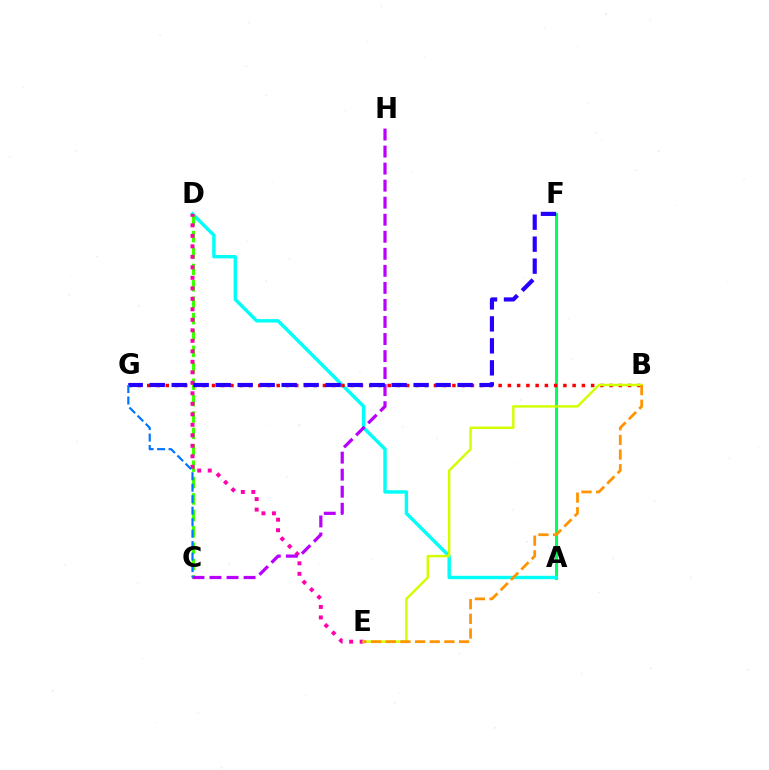{('A', 'F'): [{'color': '#00ff5c', 'line_style': 'solid', 'thickness': 2.21}], ('A', 'D'): [{'color': '#00fff6', 'line_style': 'solid', 'thickness': 2.46}], ('C', 'D'): [{'color': '#3dff00', 'line_style': 'dashed', 'thickness': 2.23}], ('D', 'E'): [{'color': '#ff00ac', 'line_style': 'dotted', 'thickness': 2.85}], ('B', 'G'): [{'color': '#ff0000', 'line_style': 'dotted', 'thickness': 2.51}], ('B', 'E'): [{'color': '#d1ff00', 'line_style': 'solid', 'thickness': 1.76}, {'color': '#ff9400', 'line_style': 'dashed', 'thickness': 1.99}], ('C', 'H'): [{'color': '#b900ff', 'line_style': 'dashed', 'thickness': 2.32}], ('F', 'G'): [{'color': '#2500ff', 'line_style': 'dashed', 'thickness': 2.99}], ('C', 'G'): [{'color': '#0074ff', 'line_style': 'dashed', 'thickness': 1.56}]}